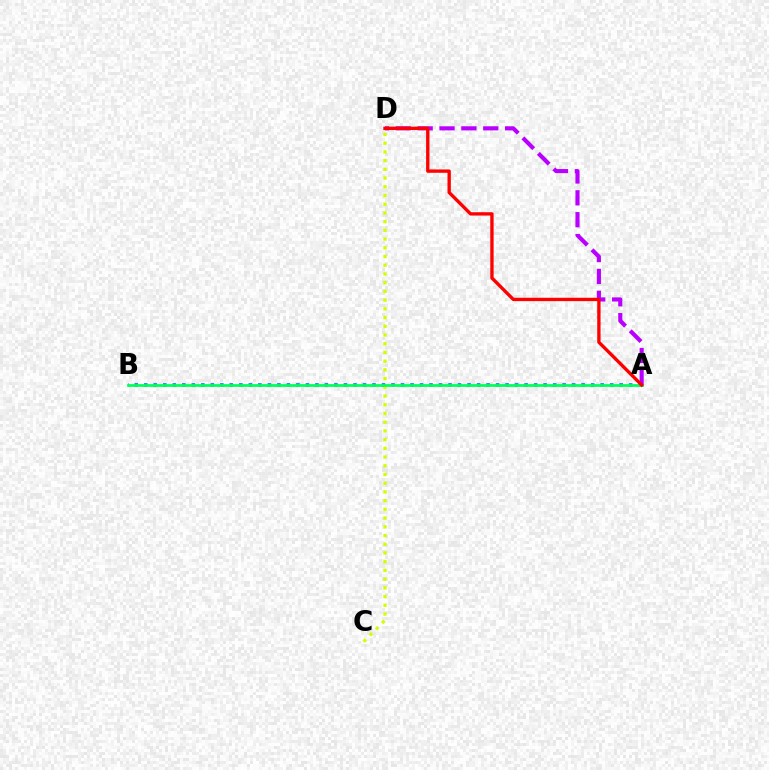{('A', 'B'): [{'color': '#0074ff', 'line_style': 'dotted', 'thickness': 2.58}, {'color': '#00ff5c', 'line_style': 'solid', 'thickness': 1.98}], ('C', 'D'): [{'color': '#d1ff00', 'line_style': 'dotted', 'thickness': 2.37}], ('A', 'D'): [{'color': '#b900ff', 'line_style': 'dashed', 'thickness': 2.97}, {'color': '#ff0000', 'line_style': 'solid', 'thickness': 2.41}]}